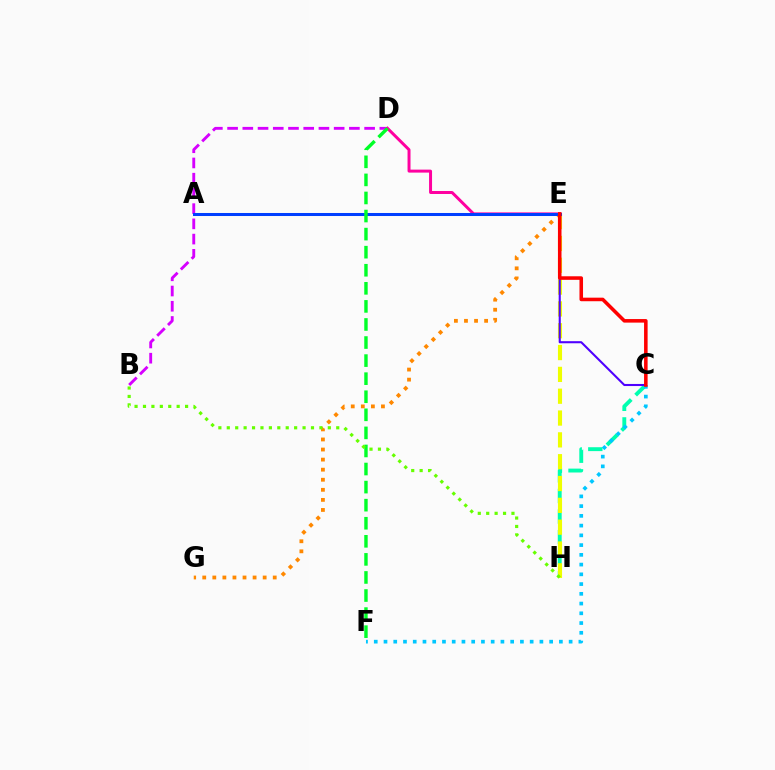{('E', 'G'): [{'color': '#ff8800', 'line_style': 'dotted', 'thickness': 2.74}], ('C', 'H'): [{'color': '#00ffaf', 'line_style': 'dashed', 'thickness': 2.8}], ('B', 'D'): [{'color': '#d600ff', 'line_style': 'dashed', 'thickness': 2.07}], ('D', 'E'): [{'color': '#ff00a0', 'line_style': 'solid', 'thickness': 2.15}], ('E', 'H'): [{'color': '#eeff00', 'line_style': 'dashed', 'thickness': 2.96}], ('A', 'E'): [{'color': '#003fff', 'line_style': 'solid', 'thickness': 2.18}], ('D', 'F'): [{'color': '#00ff27', 'line_style': 'dashed', 'thickness': 2.45}], ('C', 'F'): [{'color': '#00c7ff', 'line_style': 'dotted', 'thickness': 2.65}], ('B', 'H'): [{'color': '#66ff00', 'line_style': 'dotted', 'thickness': 2.29}], ('C', 'E'): [{'color': '#4f00ff', 'line_style': 'solid', 'thickness': 1.5}, {'color': '#ff0000', 'line_style': 'solid', 'thickness': 2.56}]}